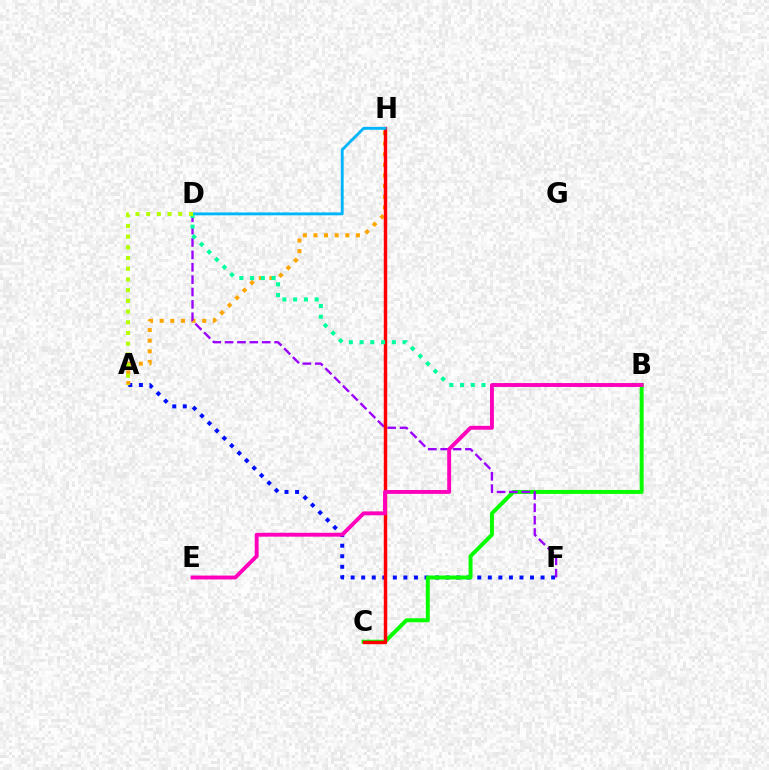{('A', 'F'): [{'color': '#0010ff', 'line_style': 'dotted', 'thickness': 2.87}], ('A', 'H'): [{'color': '#ffa500', 'line_style': 'dotted', 'thickness': 2.88}], ('B', 'C'): [{'color': '#08ff00', 'line_style': 'solid', 'thickness': 2.85}], ('D', 'F'): [{'color': '#9b00ff', 'line_style': 'dashed', 'thickness': 1.68}], ('C', 'H'): [{'color': '#ff0000', 'line_style': 'solid', 'thickness': 2.47}], ('D', 'H'): [{'color': '#00b5ff', 'line_style': 'solid', 'thickness': 2.06}], ('B', 'D'): [{'color': '#00ff9d', 'line_style': 'dotted', 'thickness': 2.92}], ('B', 'E'): [{'color': '#ff00bd', 'line_style': 'solid', 'thickness': 2.79}], ('A', 'D'): [{'color': '#b3ff00', 'line_style': 'dotted', 'thickness': 2.91}]}